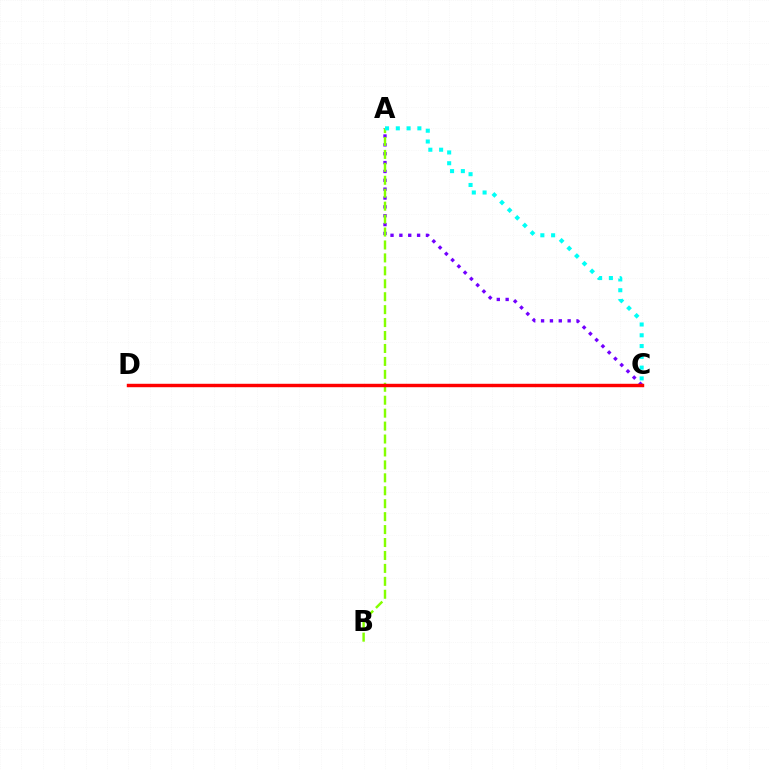{('A', 'C'): [{'color': '#7200ff', 'line_style': 'dotted', 'thickness': 2.41}, {'color': '#00fff6', 'line_style': 'dotted', 'thickness': 2.93}], ('A', 'B'): [{'color': '#84ff00', 'line_style': 'dashed', 'thickness': 1.76}], ('C', 'D'): [{'color': '#ff0000', 'line_style': 'solid', 'thickness': 2.47}]}